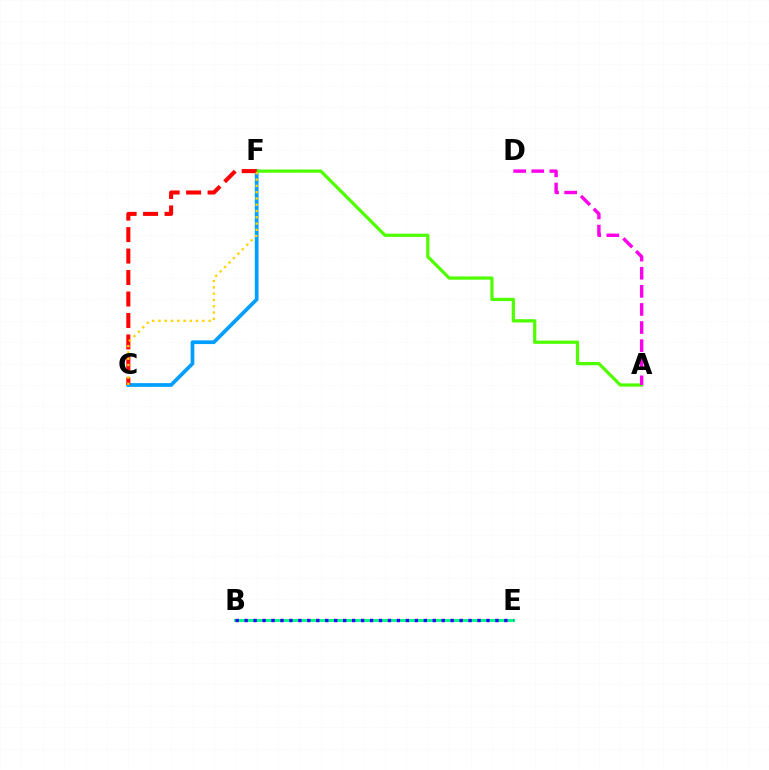{('B', 'E'): [{'color': '#00ff86', 'line_style': 'solid', 'thickness': 2.12}, {'color': '#3700ff', 'line_style': 'dotted', 'thickness': 2.43}], ('C', 'F'): [{'color': '#009eff', 'line_style': 'solid', 'thickness': 2.68}, {'color': '#ff0000', 'line_style': 'dashed', 'thickness': 2.92}, {'color': '#ffd500', 'line_style': 'dotted', 'thickness': 1.7}], ('A', 'F'): [{'color': '#4fff00', 'line_style': 'solid', 'thickness': 2.34}], ('A', 'D'): [{'color': '#ff00ed', 'line_style': 'dashed', 'thickness': 2.46}]}